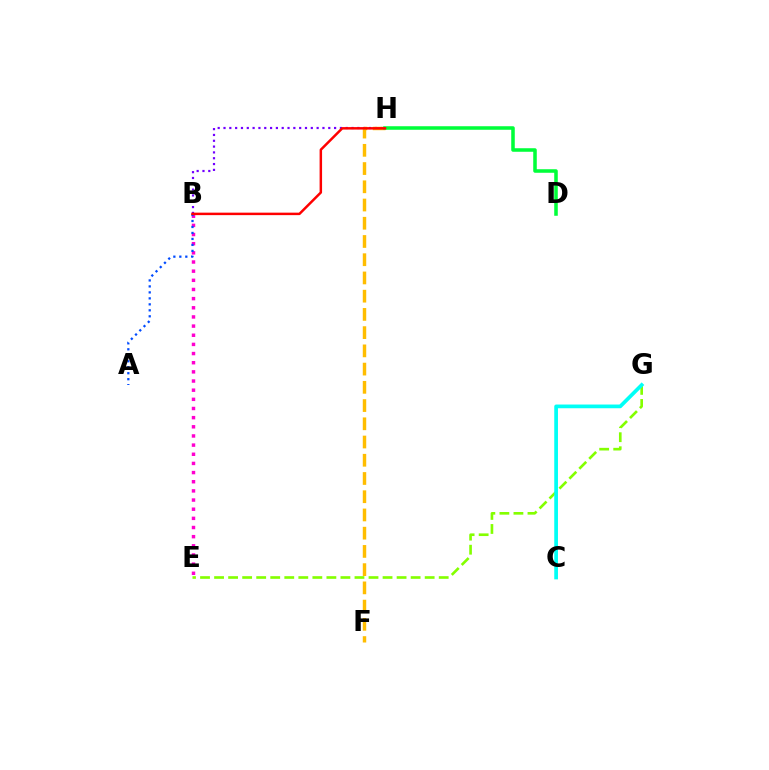{('E', 'G'): [{'color': '#84ff00', 'line_style': 'dashed', 'thickness': 1.91}], ('B', 'H'): [{'color': '#7200ff', 'line_style': 'dotted', 'thickness': 1.58}, {'color': '#ff0000', 'line_style': 'solid', 'thickness': 1.79}], ('F', 'H'): [{'color': '#ffbd00', 'line_style': 'dashed', 'thickness': 2.48}], ('C', 'G'): [{'color': '#00fff6', 'line_style': 'solid', 'thickness': 2.68}], ('B', 'E'): [{'color': '#ff00cf', 'line_style': 'dotted', 'thickness': 2.49}], ('D', 'H'): [{'color': '#00ff39', 'line_style': 'solid', 'thickness': 2.55}], ('A', 'B'): [{'color': '#004bff', 'line_style': 'dotted', 'thickness': 1.62}]}